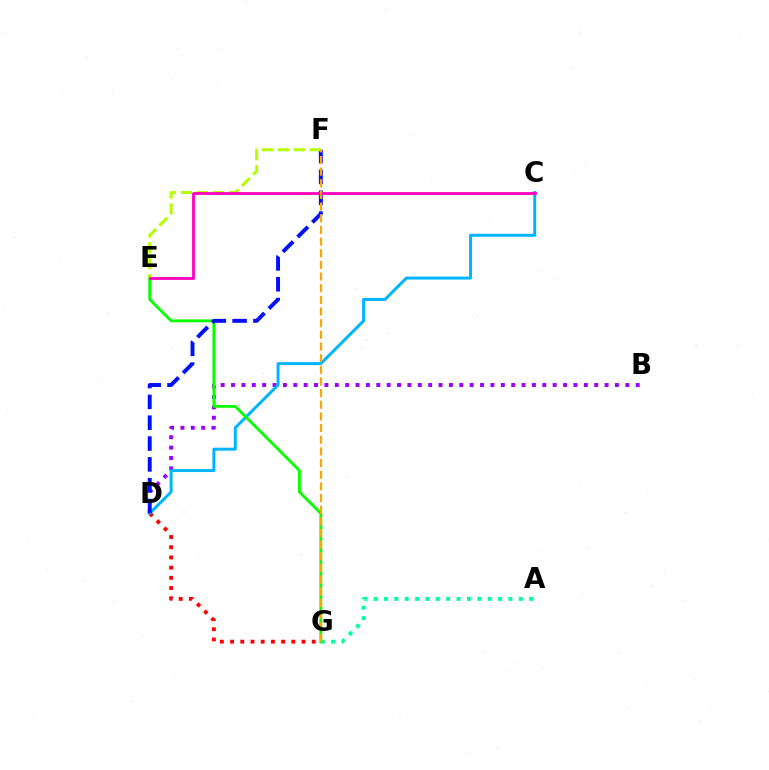{('A', 'G'): [{'color': '#00ff9d', 'line_style': 'dotted', 'thickness': 2.82}], ('B', 'D'): [{'color': '#9b00ff', 'line_style': 'dotted', 'thickness': 2.82}], ('D', 'G'): [{'color': '#ff0000', 'line_style': 'dotted', 'thickness': 2.77}], ('C', 'D'): [{'color': '#00b5ff', 'line_style': 'solid', 'thickness': 2.14}], ('E', 'G'): [{'color': '#08ff00', 'line_style': 'solid', 'thickness': 2.04}], ('D', 'F'): [{'color': '#0010ff', 'line_style': 'dashed', 'thickness': 2.83}], ('E', 'F'): [{'color': '#b3ff00', 'line_style': 'dashed', 'thickness': 2.16}], ('C', 'E'): [{'color': '#ff00bd', 'line_style': 'solid', 'thickness': 2.02}], ('F', 'G'): [{'color': '#ffa500', 'line_style': 'dashed', 'thickness': 1.58}]}